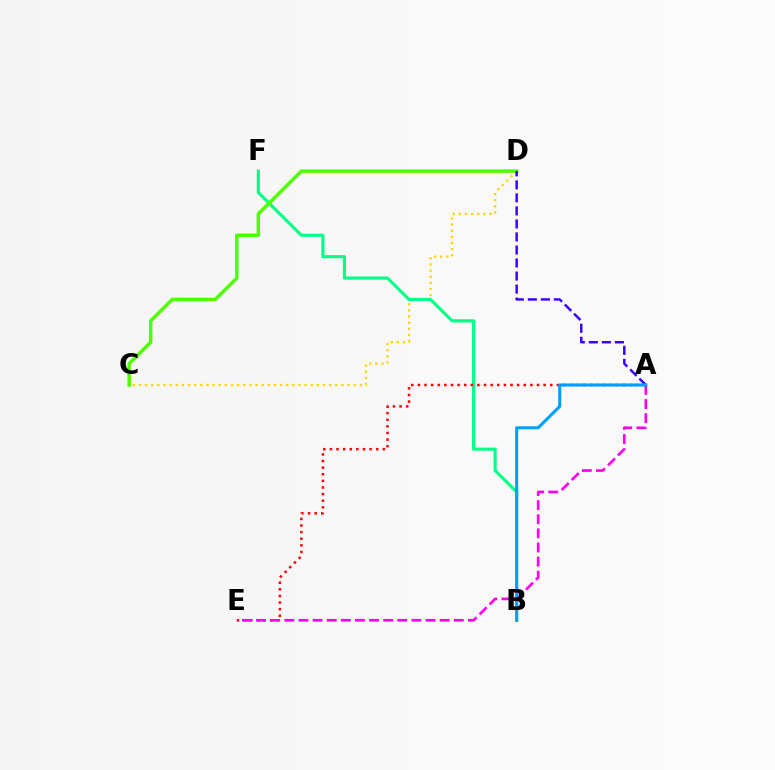{('C', 'D'): [{'color': '#ffd500', 'line_style': 'dotted', 'thickness': 1.67}, {'color': '#4fff00', 'line_style': 'solid', 'thickness': 2.5}], ('B', 'F'): [{'color': '#00ff86', 'line_style': 'solid', 'thickness': 2.24}], ('A', 'E'): [{'color': '#ff0000', 'line_style': 'dotted', 'thickness': 1.8}, {'color': '#ff00ed', 'line_style': 'dashed', 'thickness': 1.92}], ('A', 'D'): [{'color': '#3700ff', 'line_style': 'dashed', 'thickness': 1.77}], ('A', 'B'): [{'color': '#009eff', 'line_style': 'solid', 'thickness': 2.2}]}